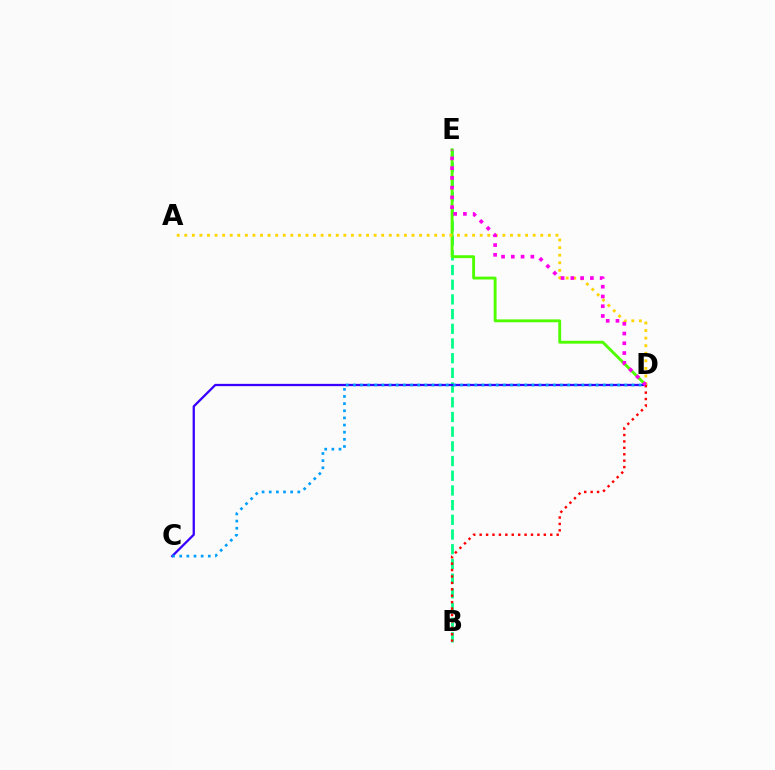{('B', 'E'): [{'color': '#00ff86', 'line_style': 'dashed', 'thickness': 2.0}], ('D', 'E'): [{'color': '#4fff00', 'line_style': 'solid', 'thickness': 2.07}, {'color': '#ff00ed', 'line_style': 'dotted', 'thickness': 2.65}], ('C', 'D'): [{'color': '#3700ff', 'line_style': 'solid', 'thickness': 1.64}, {'color': '#009eff', 'line_style': 'dotted', 'thickness': 1.94}], ('A', 'D'): [{'color': '#ffd500', 'line_style': 'dotted', 'thickness': 2.06}], ('B', 'D'): [{'color': '#ff0000', 'line_style': 'dotted', 'thickness': 1.74}]}